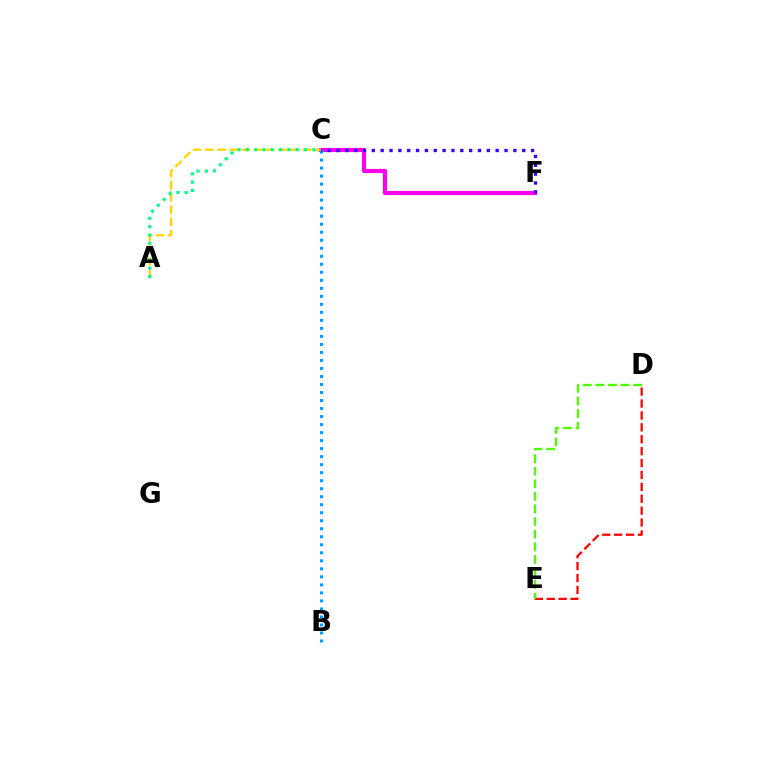{('C', 'F'): [{'color': '#ff00ed', 'line_style': 'solid', 'thickness': 2.98}, {'color': '#3700ff', 'line_style': 'dotted', 'thickness': 2.4}], ('A', 'C'): [{'color': '#ffd500', 'line_style': 'dashed', 'thickness': 1.66}, {'color': '#00ff86', 'line_style': 'dotted', 'thickness': 2.26}], ('B', 'C'): [{'color': '#009eff', 'line_style': 'dotted', 'thickness': 2.18}], ('D', 'E'): [{'color': '#ff0000', 'line_style': 'dashed', 'thickness': 1.62}, {'color': '#4fff00', 'line_style': 'dashed', 'thickness': 1.71}]}